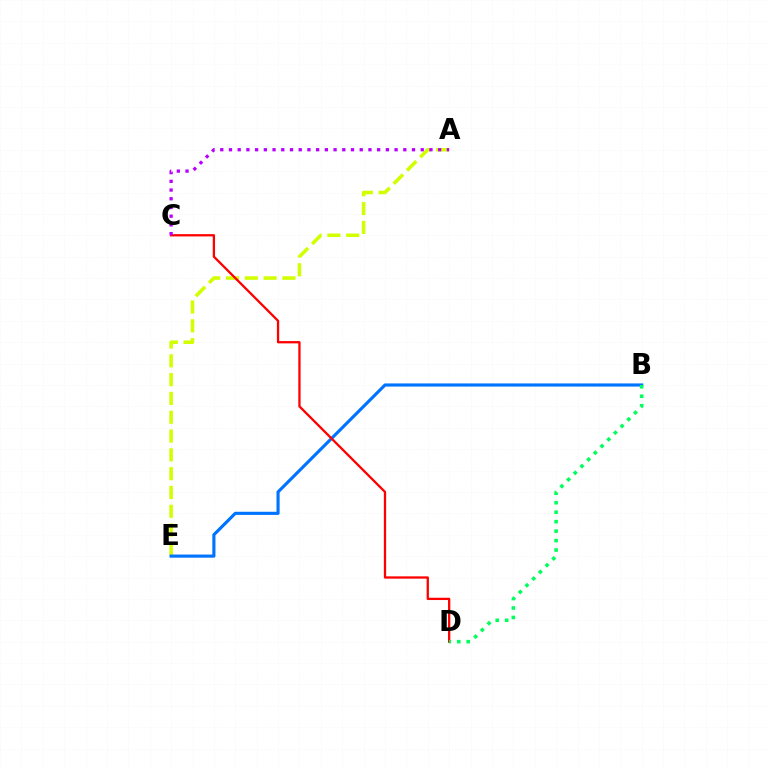{('A', 'E'): [{'color': '#d1ff00', 'line_style': 'dashed', 'thickness': 2.55}], ('B', 'E'): [{'color': '#0074ff', 'line_style': 'solid', 'thickness': 2.26}], ('C', 'D'): [{'color': '#ff0000', 'line_style': 'solid', 'thickness': 1.65}], ('B', 'D'): [{'color': '#00ff5c', 'line_style': 'dotted', 'thickness': 2.57}], ('A', 'C'): [{'color': '#b900ff', 'line_style': 'dotted', 'thickness': 2.37}]}